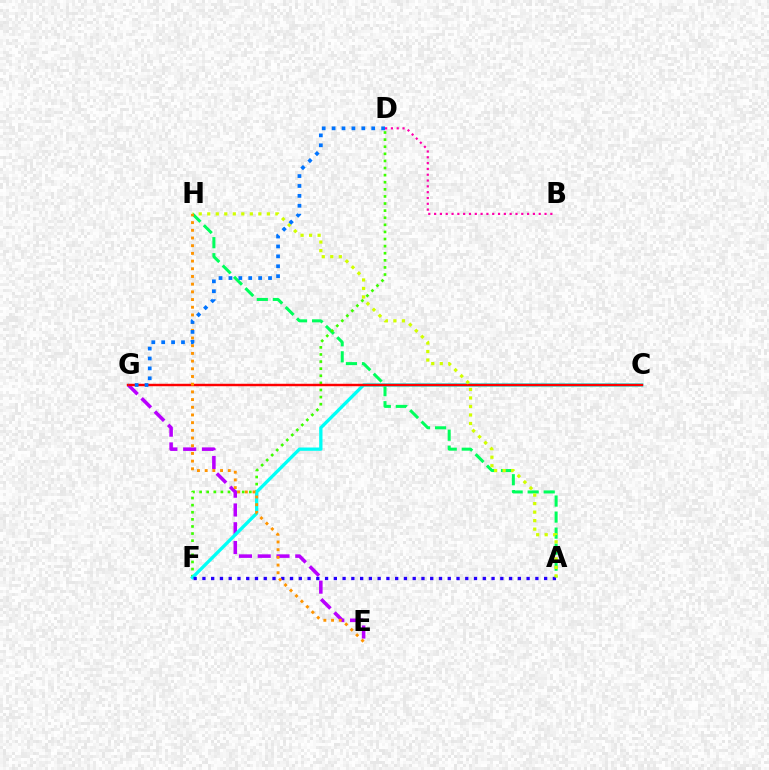{('A', 'H'): [{'color': '#00ff5c', 'line_style': 'dashed', 'thickness': 2.18}, {'color': '#d1ff00', 'line_style': 'dotted', 'thickness': 2.31}], ('D', 'F'): [{'color': '#3dff00', 'line_style': 'dotted', 'thickness': 1.93}], ('E', 'G'): [{'color': '#b900ff', 'line_style': 'dashed', 'thickness': 2.55}], ('C', 'F'): [{'color': '#00fff6', 'line_style': 'solid', 'thickness': 2.38}], ('C', 'G'): [{'color': '#ff0000', 'line_style': 'solid', 'thickness': 1.76}], ('B', 'D'): [{'color': '#ff00ac', 'line_style': 'dotted', 'thickness': 1.58}], ('A', 'F'): [{'color': '#2500ff', 'line_style': 'dotted', 'thickness': 2.38}], ('E', 'H'): [{'color': '#ff9400', 'line_style': 'dotted', 'thickness': 2.09}], ('D', 'G'): [{'color': '#0074ff', 'line_style': 'dotted', 'thickness': 2.69}]}